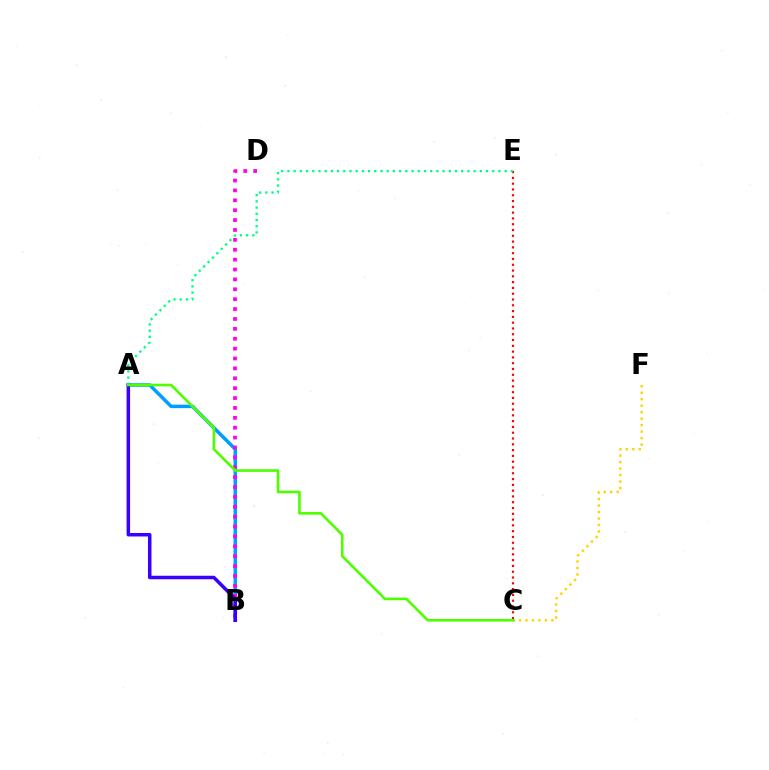{('A', 'B'): [{'color': '#009eff', 'line_style': 'solid', 'thickness': 2.52}, {'color': '#3700ff', 'line_style': 'solid', 'thickness': 2.52}], ('B', 'D'): [{'color': '#ff00ed', 'line_style': 'dotted', 'thickness': 2.69}], ('C', 'E'): [{'color': '#ff0000', 'line_style': 'dotted', 'thickness': 1.57}], ('C', 'F'): [{'color': '#ffd500', 'line_style': 'dotted', 'thickness': 1.76}], ('A', 'E'): [{'color': '#00ff86', 'line_style': 'dotted', 'thickness': 1.69}], ('A', 'C'): [{'color': '#4fff00', 'line_style': 'solid', 'thickness': 1.89}]}